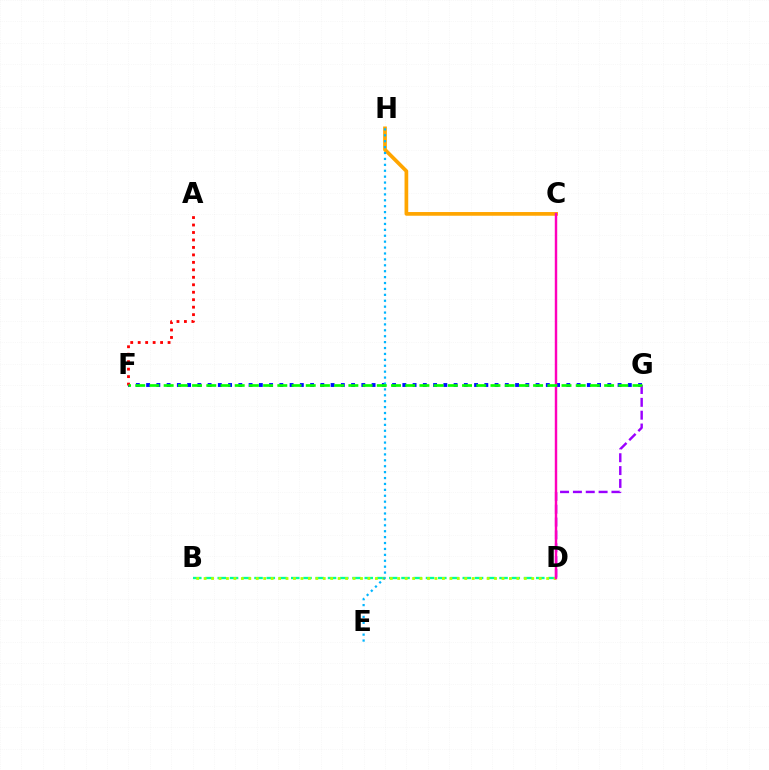{('F', 'G'): [{'color': '#0010ff', 'line_style': 'dotted', 'thickness': 2.78}, {'color': '#08ff00', 'line_style': 'dashed', 'thickness': 1.93}], ('D', 'G'): [{'color': '#9b00ff', 'line_style': 'dashed', 'thickness': 1.75}], ('B', 'D'): [{'color': '#00ff9d', 'line_style': 'dashed', 'thickness': 1.66}, {'color': '#b3ff00', 'line_style': 'dotted', 'thickness': 2.02}], ('C', 'H'): [{'color': '#ffa500', 'line_style': 'solid', 'thickness': 2.67}], ('E', 'H'): [{'color': '#00b5ff', 'line_style': 'dotted', 'thickness': 1.61}], ('A', 'F'): [{'color': '#ff0000', 'line_style': 'dotted', 'thickness': 2.03}], ('C', 'D'): [{'color': '#ff00bd', 'line_style': 'solid', 'thickness': 1.76}]}